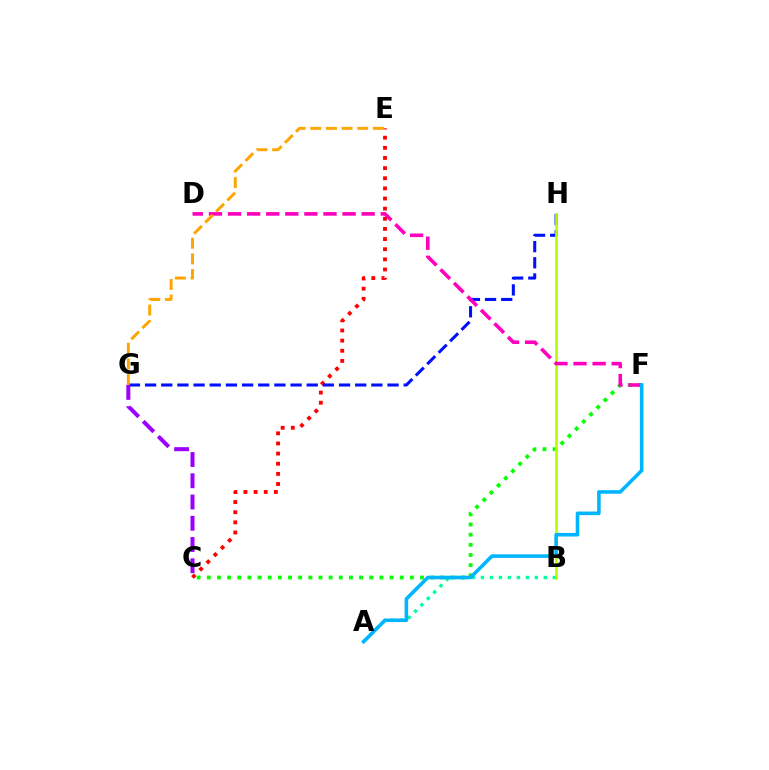{('C', 'E'): [{'color': '#ff0000', 'line_style': 'dotted', 'thickness': 2.75}], ('C', 'F'): [{'color': '#08ff00', 'line_style': 'dotted', 'thickness': 2.76}], ('G', 'H'): [{'color': '#0010ff', 'line_style': 'dashed', 'thickness': 2.2}], ('C', 'G'): [{'color': '#9b00ff', 'line_style': 'dashed', 'thickness': 2.89}], ('A', 'B'): [{'color': '#00ff9d', 'line_style': 'dotted', 'thickness': 2.44}], ('B', 'H'): [{'color': '#b3ff00', 'line_style': 'solid', 'thickness': 1.91}], ('D', 'F'): [{'color': '#ff00bd', 'line_style': 'dashed', 'thickness': 2.59}], ('E', 'G'): [{'color': '#ffa500', 'line_style': 'dashed', 'thickness': 2.13}], ('A', 'F'): [{'color': '#00b5ff', 'line_style': 'solid', 'thickness': 2.58}]}